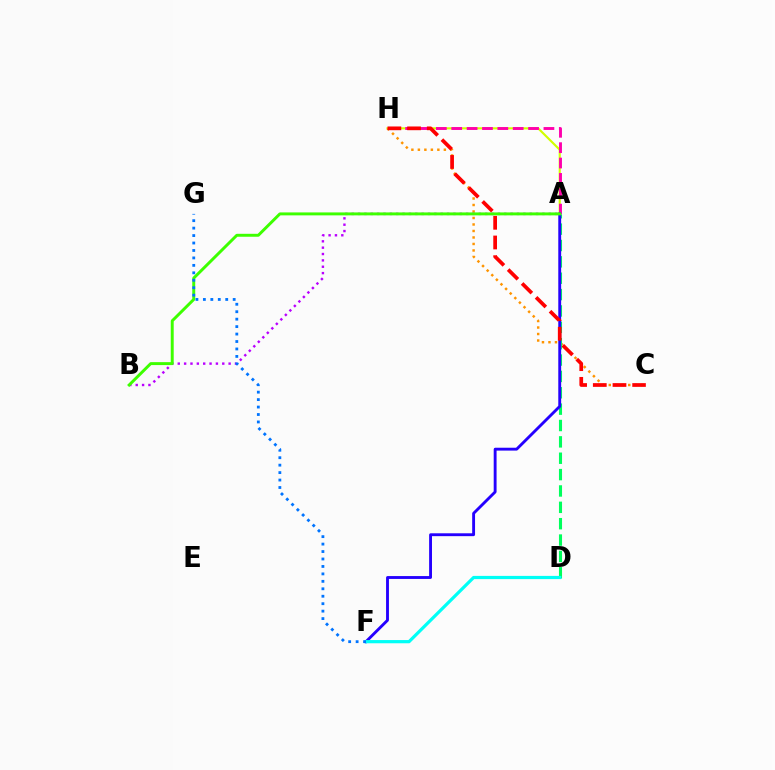{('A', 'H'): [{'color': '#d1ff00', 'line_style': 'solid', 'thickness': 1.54}, {'color': '#ff00ac', 'line_style': 'dashed', 'thickness': 2.09}], ('C', 'H'): [{'color': '#ff9400', 'line_style': 'dotted', 'thickness': 1.76}, {'color': '#ff0000', 'line_style': 'dashed', 'thickness': 2.67}], ('A', 'D'): [{'color': '#00ff5c', 'line_style': 'dashed', 'thickness': 2.22}], ('A', 'F'): [{'color': '#2500ff', 'line_style': 'solid', 'thickness': 2.07}], ('A', 'B'): [{'color': '#b900ff', 'line_style': 'dotted', 'thickness': 1.73}, {'color': '#3dff00', 'line_style': 'solid', 'thickness': 2.12}], ('D', 'F'): [{'color': '#00fff6', 'line_style': 'solid', 'thickness': 2.31}], ('F', 'G'): [{'color': '#0074ff', 'line_style': 'dotted', 'thickness': 2.02}]}